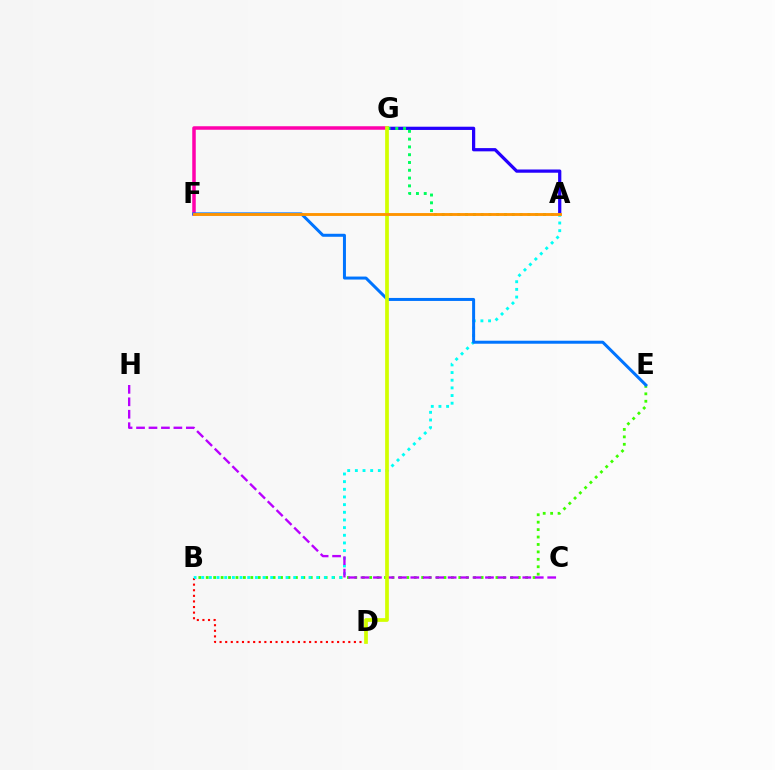{('B', 'D'): [{'color': '#ff0000', 'line_style': 'dotted', 'thickness': 1.52}], ('B', 'E'): [{'color': '#3dff00', 'line_style': 'dotted', 'thickness': 2.02}], ('F', 'G'): [{'color': '#ff00ac', 'line_style': 'solid', 'thickness': 2.53}], ('A', 'G'): [{'color': '#2500ff', 'line_style': 'solid', 'thickness': 2.33}, {'color': '#00ff5c', 'line_style': 'dotted', 'thickness': 2.12}], ('A', 'B'): [{'color': '#00fff6', 'line_style': 'dotted', 'thickness': 2.08}], ('E', 'F'): [{'color': '#0074ff', 'line_style': 'solid', 'thickness': 2.16}], ('C', 'H'): [{'color': '#b900ff', 'line_style': 'dashed', 'thickness': 1.69}], ('D', 'G'): [{'color': '#d1ff00', 'line_style': 'solid', 'thickness': 2.68}], ('A', 'F'): [{'color': '#ff9400', 'line_style': 'solid', 'thickness': 2.07}]}